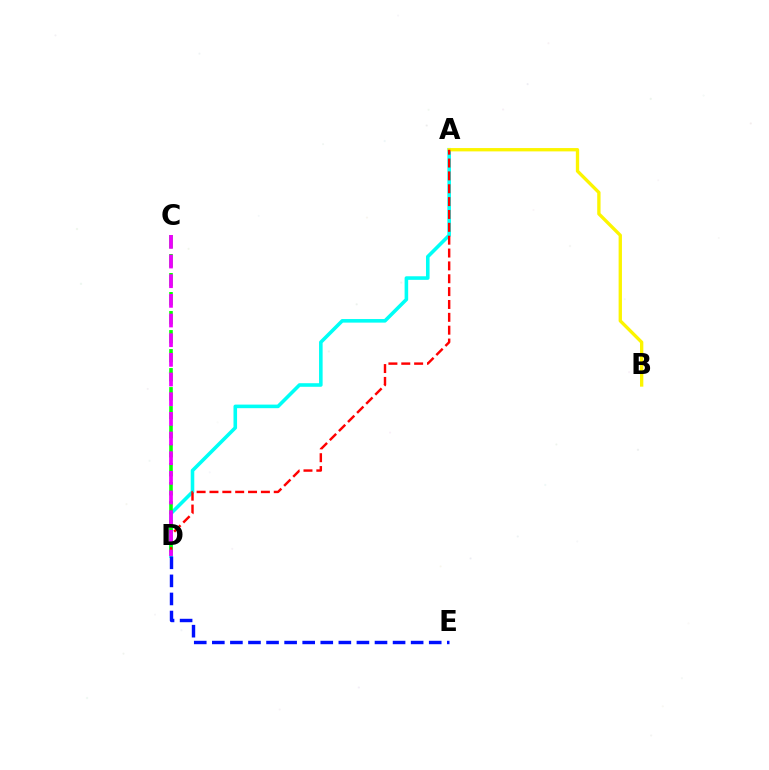{('A', 'D'): [{'color': '#00fff6', 'line_style': 'solid', 'thickness': 2.58}, {'color': '#ff0000', 'line_style': 'dashed', 'thickness': 1.75}], ('C', 'D'): [{'color': '#08ff00', 'line_style': 'dashed', 'thickness': 2.58}, {'color': '#ee00ff', 'line_style': 'dashed', 'thickness': 2.67}], ('A', 'B'): [{'color': '#fcf500', 'line_style': 'solid', 'thickness': 2.4}], ('D', 'E'): [{'color': '#0010ff', 'line_style': 'dashed', 'thickness': 2.46}]}